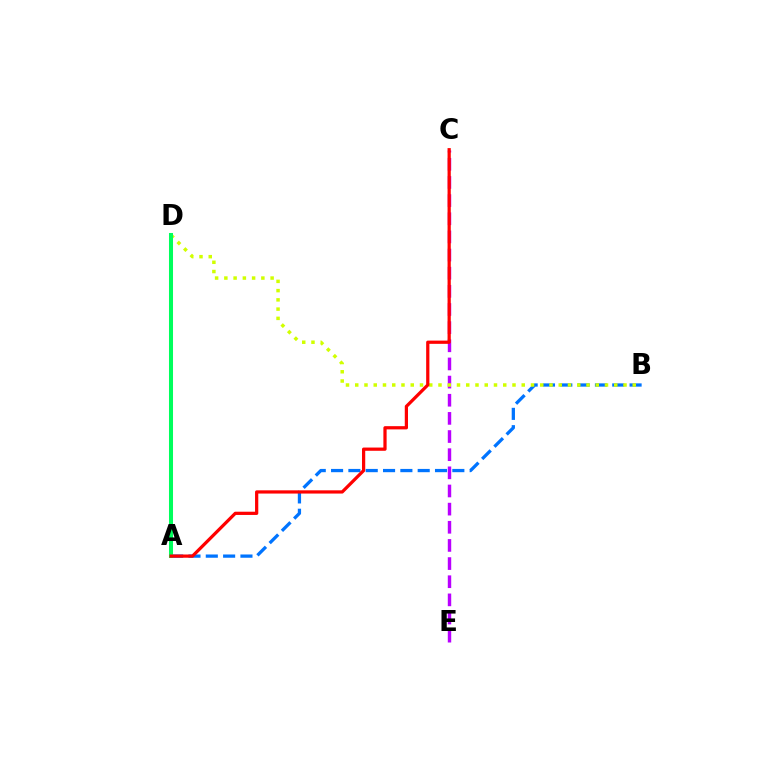{('A', 'B'): [{'color': '#0074ff', 'line_style': 'dashed', 'thickness': 2.35}], ('C', 'E'): [{'color': '#b900ff', 'line_style': 'dashed', 'thickness': 2.47}], ('B', 'D'): [{'color': '#d1ff00', 'line_style': 'dotted', 'thickness': 2.51}], ('A', 'D'): [{'color': '#00ff5c', 'line_style': 'solid', 'thickness': 2.9}], ('A', 'C'): [{'color': '#ff0000', 'line_style': 'solid', 'thickness': 2.33}]}